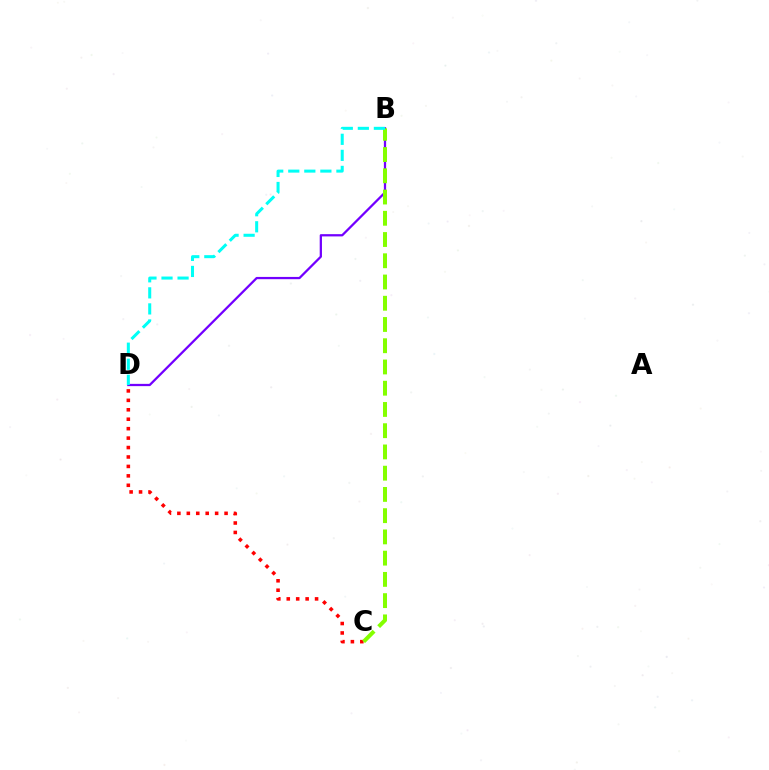{('B', 'D'): [{'color': '#7200ff', 'line_style': 'solid', 'thickness': 1.63}, {'color': '#00fff6', 'line_style': 'dashed', 'thickness': 2.18}], ('C', 'D'): [{'color': '#ff0000', 'line_style': 'dotted', 'thickness': 2.56}], ('B', 'C'): [{'color': '#84ff00', 'line_style': 'dashed', 'thickness': 2.89}]}